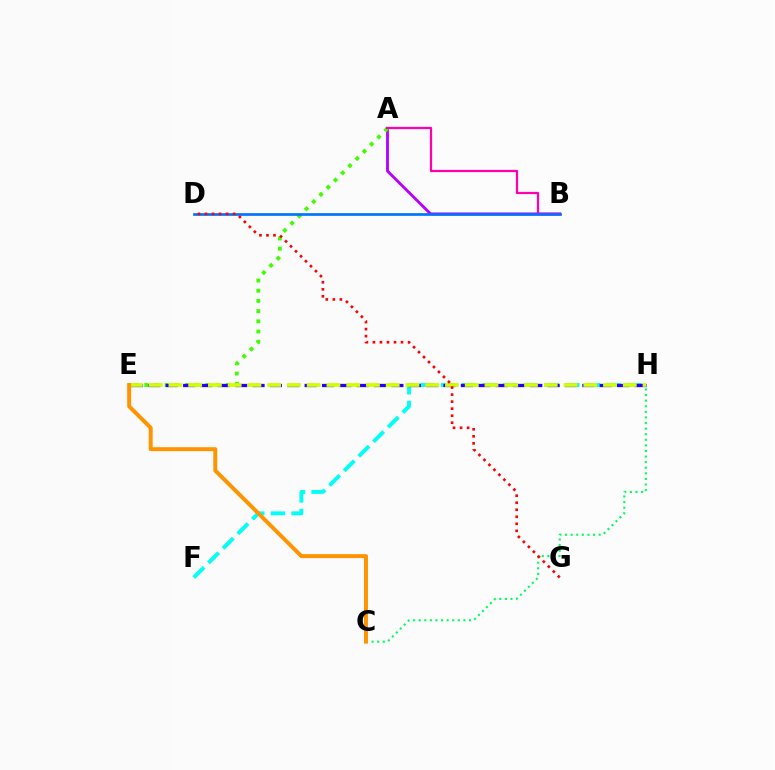{('A', 'B'): [{'color': '#b900ff', 'line_style': 'solid', 'thickness': 2.05}, {'color': '#ff00ac', 'line_style': 'solid', 'thickness': 1.62}], ('F', 'H'): [{'color': '#00fff6', 'line_style': 'dashed', 'thickness': 2.81}], ('A', 'E'): [{'color': '#3dff00', 'line_style': 'dotted', 'thickness': 2.77}], ('C', 'H'): [{'color': '#00ff5c', 'line_style': 'dotted', 'thickness': 1.52}], ('E', 'H'): [{'color': '#2500ff', 'line_style': 'dashed', 'thickness': 2.36}, {'color': '#d1ff00', 'line_style': 'dashed', 'thickness': 2.68}], ('B', 'D'): [{'color': '#0074ff', 'line_style': 'solid', 'thickness': 1.93}], ('C', 'E'): [{'color': '#ff9400', 'line_style': 'solid', 'thickness': 2.84}], ('D', 'G'): [{'color': '#ff0000', 'line_style': 'dotted', 'thickness': 1.91}]}